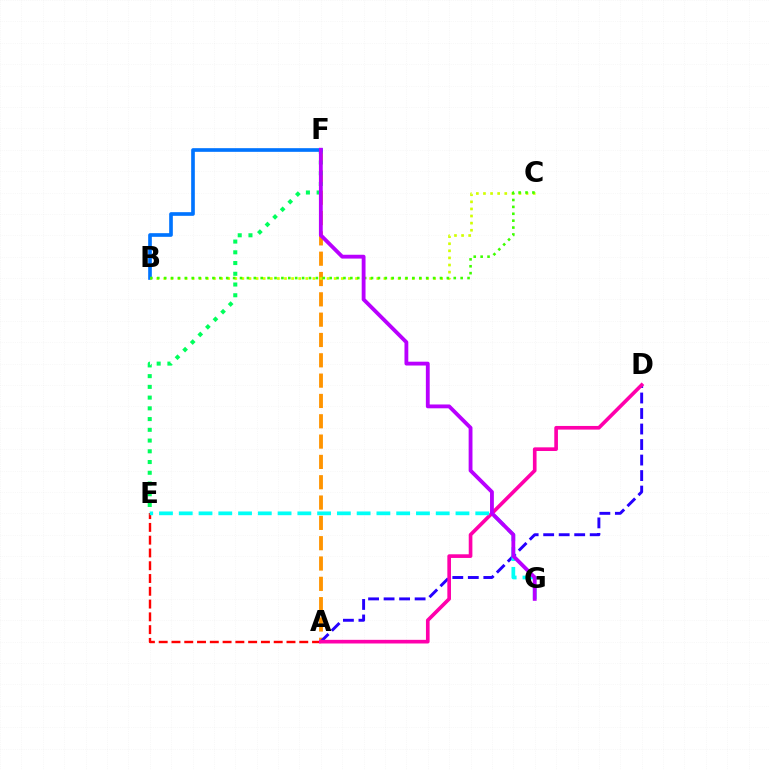{('A', 'F'): [{'color': '#ff9400', 'line_style': 'dashed', 'thickness': 2.76}], ('E', 'F'): [{'color': '#00ff5c', 'line_style': 'dotted', 'thickness': 2.92}], ('B', 'F'): [{'color': '#0074ff', 'line_style': 'solid', 'thickness': 2.63}], ('A', 'E'): [{'color': '#ff0000', 'line_style': 'dashed', 'thickness': 1.74}], ('A', 'D'): [{'color': '#2500ff', 'line_style': 'dashed', 'thickness': 2.11}, {'color': '#ff00ac', 'line_style': 'solid', 'thickness': 2.63}], ('B', 'C'): [{'color': '#d1ff00', 'line_style': 'dotted', 'thickness': 1.93}, {'color': '#3dff00', 'line_style': 'dotted', 'thickness': 1.87}], ('E', 'G'): [{'color': '#00fff6', 'line_style': 'dashed', 'thickness': 2.69}], ('F', 'G'): [{'color': '#b900ff', 'line_style': 'solid', 'thickness': 2.76}]}